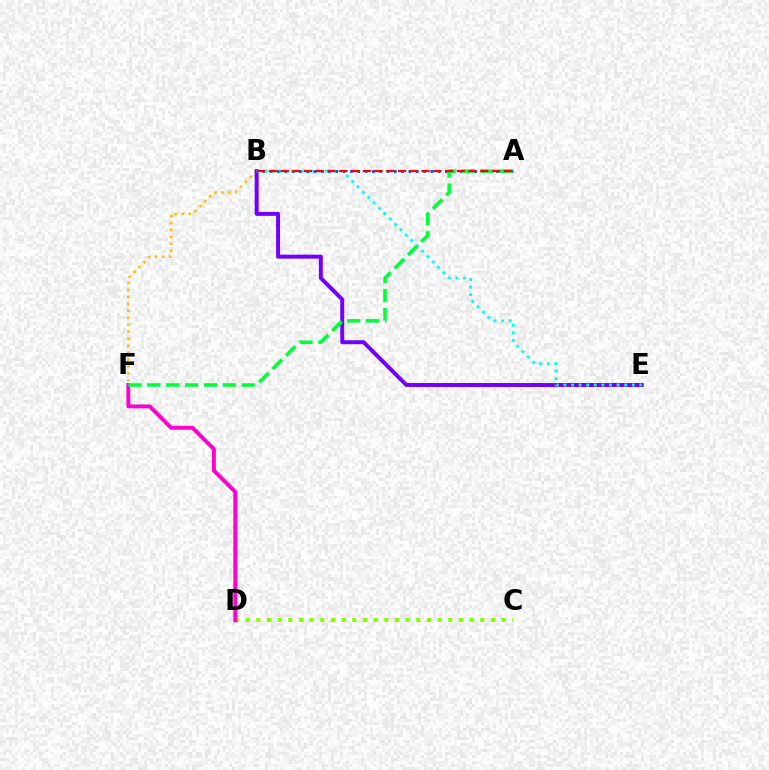{('C', 'D'): [{'color': '#84ff00', 'line_style': 'dotted', 'thickness': 2.9}], ('B', 'F'): [{'color': '#ffbd00', 'line_style': 'dotted', 'thickness': 1.89}], ('B', 'E'): [{'color': '#7200ff', 'line_style': 'solid', 'thickness': 2.85}, {'color': '#00fff6', 'line_style': 'dotted', 'thickness': 2.06}], ('A', 'B'): [{'color': '#004bff', 'line_style': 'dotted', 'thickness': 1.98}, {'color': '#ff0000', 'line_style': 'dashed', 'thickness': 1.6}], ('D', 'F'): [{'color': '#ff00cf', 'line_style': 'solid', 'thickness': 2.82}], ('A', 'F'): [{'color': '#00ff39', 'line_style': 'dashed', 'thickness': 2.56}]}